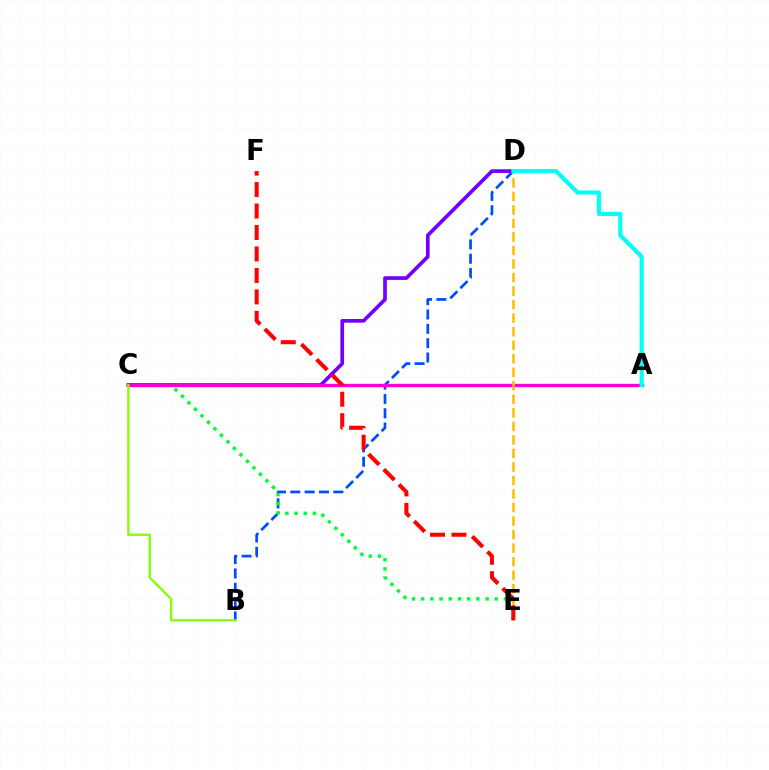{('B', 'D'): [{'color': '#004bff', 'line_style': 'dashed', 'thickness': 1.95}], ('C', 'E'): [{'color': '#00ff39', 'line_style': 'dotted', 'thickness': 2.5}], ('C', 'D'): [{'color': '#7200ff', 'line_style': 'solid', 'thickness': 2.66}], ('A', 'C'): [{'color': '#ff00cf', 'line_style': 'solid', 'thickness': 2.42}], ('D', 'E'): [{'color': '#ffbd00', 'line_style': 'dashed', 'thickness': 1.84}], ('E', 'F'): [{'color': '#ff0000', 'line_style': 'dashed', 'thickness': 2.92}], ('A', 'D'): [{'color': '#00fff6', 'line_style': 'solid', 'thickness': 2.97}], ('B', 'C'): [{'color': '#84ff00', 'line_style': 'solid', 'thickness': 1.66}]}